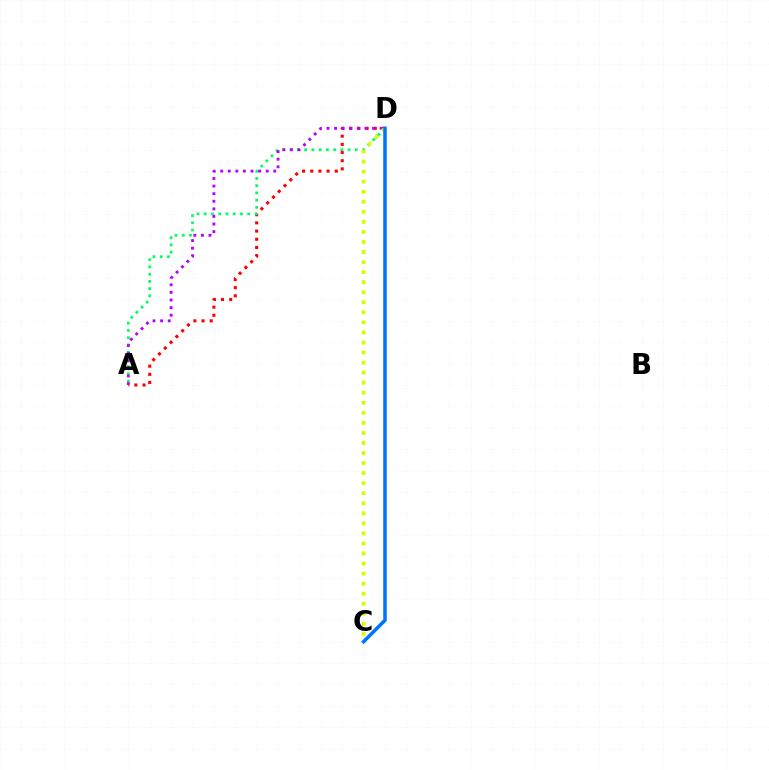{('A', 'D'): [{'color': '#ff0000', 'line_style': 'dotted', 'thickness': 2.22}, {'color': '#00ff5c', 'line_style': 'dotted', 'thickness': 1.97}, {'color': '#b900ff', 'line_style': 'dotted', 'thickness': 2.06}], ('C', 'D'): [{'color': '#d1ff00', 'line_style': 'dotted', 'thickness': 2.73}, {'color': '#0074ff', 'line_style': 'solid', 'thickness': 2.53}]}